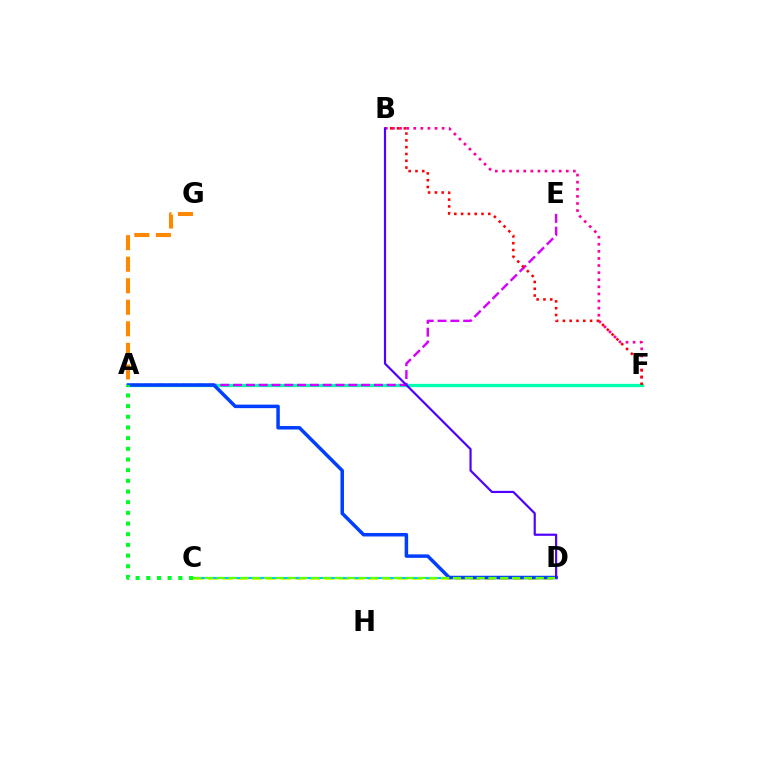{('A', 'G'): [{'color': '#ff8800', 'line_style': 'dashed', 'thickness': 2.93}], ('B', 'F'): [{'color': '#ff00a0', 'line_style': 'dotted', 'thickness': 1.93}, {'color': '#ff0000', 'line_style': 'dotted', 'thickness': 1.85}], ('C', 'D'): [{'color': '#eeff00', 'line_style': 'dashed', 'thickness': 1.98}, {'color': '#00c7ff', 'line_style': 'solid', 'thickness': 1.53}, {'color': '#66ff00', 'line_style': 'dashed', 'thickness': 1.6}], ('A', 'F'): [{'color': '#00ffaf', 'line_style': 'solid', 'thickness': 2.38}], ('A', 'E'): [{'color': '#d600ff', 'line_style': 'dashed', 'thickness': 1.74}], ('A', 'D'): [{'color': '#003fff', 'line_style': 'solid', 'thickness': 2.51}], ('A', 'C'): [{'color': '#00ff27', 'line_style': 'dotted', 'thickness': 2.9}], ('B', 'D'): [{'color': '#4f00ff', 'line_style': 'solid', 'thickness': 1.57}]}